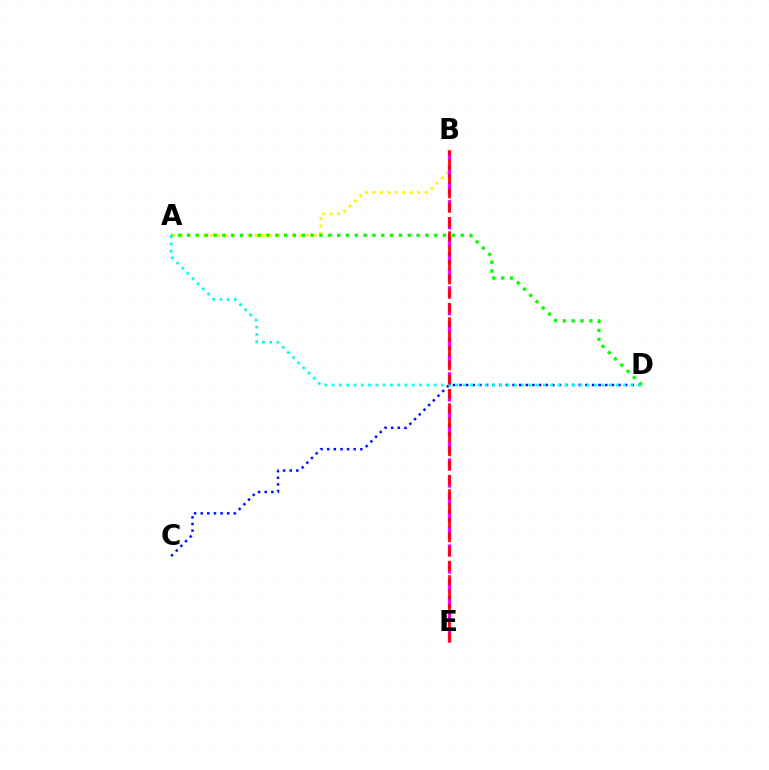{('A', 'B'): [{'color': '#fcf500', 'line_style': 'dotted', 'thickness': 2.02}], ('C', 'D'): [{'color': '#0010ff', 'line_style': 'dotted', 'thickness': 1.8}], ('B', 'E'): [{'color': '#ee00ff', 'line_style': 'dashed', 'thickness': 2.34}, {'color': '#ff0000', 'line_style': 'dashed', 'thickness': 1.95}], ('A', 'D'): [{'color': '#00fff6', 'line_style': 'dotted', 'thickness': 1.98}, {'color': '#08ff00', 'line_style': 'dotted', 'thickness': 2.4}]}